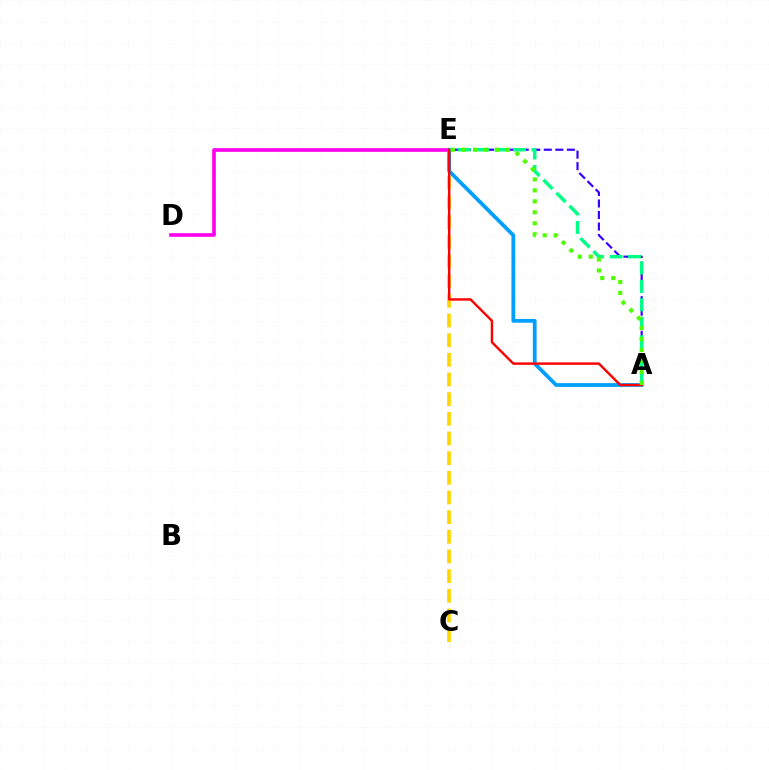{('A', 'E'): [{'color': '#3700ff', 'line_style': 'dashed', 'thickness': 1.57}, {'color': '#009eff', 'line_style': 'solid', 'thickness': 2.71}, {'color': '#00ff86', 'line_style': 'dashed', 'thickness': 2.5}, {'color': '#ff0000', 'line_style': 'solid', 'thickness': 1.75}, {'color': '#4fff00', 'line_style': 'dotted', 'thickness': 2.98}], ('D', 'E'): [{'color': '#ff00ed', 'line_style': 'solid', 'thickness': 2.63}], ('C', 'E'): [{'color': '#ffd500', 'line_style': 'dashed', 'thickness': 2.67}]}